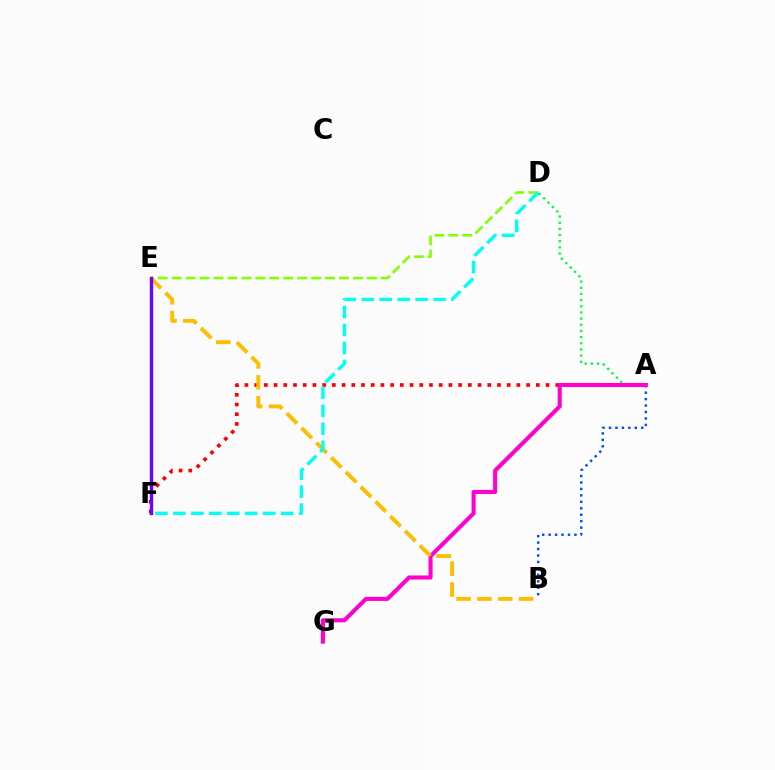{('A', 'D'): [{'color': '#00ff39', 'line_style': 'dotted', 'thickness': 1.68}], ('A', 'F'): [{'color': '#ff0000', 'line_style': 'dotted', 'thickness': 2.64}], ('A', 'B'): [{'color': '#004bff', 'line_style': 'dotted', 'thickness': 1.75}], ('A', 'G'): [{'color': '#ff00cf', 'line_style': 'solid', 'thickness': 2.93}], ('D', 'E'): [{'color': '#84ff00', 'line_style': 'dashed', 'thickness': 1.9}], ('B', 'E'): [{'color': '#ffbd00', 'line_style': 'dashed', 'thickness': 2.83}], ('D', 'F'): [{'color': '#00fff6', 'line_style': 'dashed', 'thickness': 2.44}], ('E', 'F'): [{'color': '#7200ff', 'line_style': 'solid', 'thickness': 2.43}]}